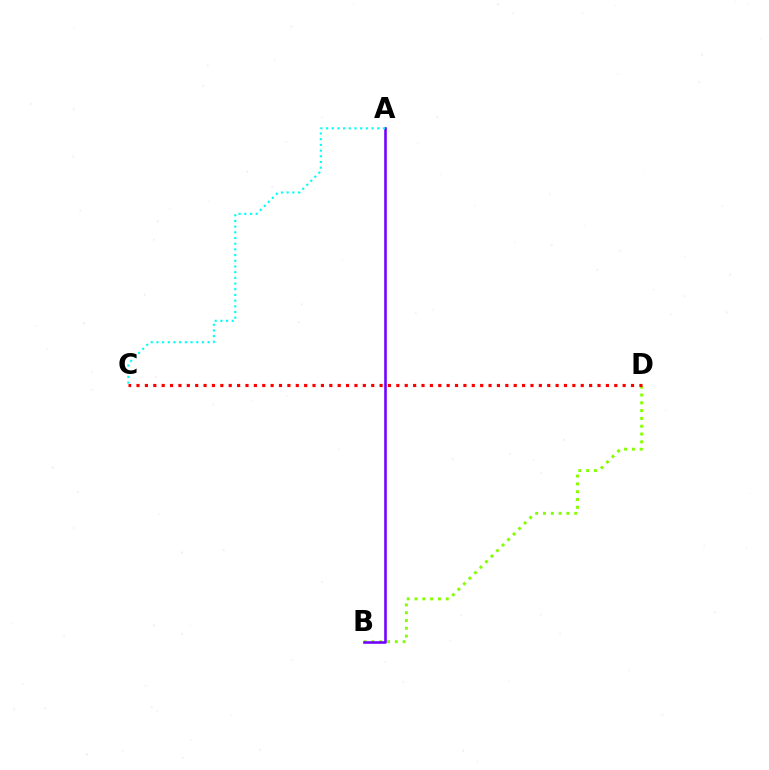{('B', 'D'): [{'color': '#84ff00', 'line_style': 'dotted', 'thickness': 2.12}], ('A', 'B'): [{'color': '#7200ff', 'line_style': 'solid', 'thickness': 1.86}], ('A', 'C'): [{'color': '#00fff6', 'line_style': 'dotted', 'thickness': 1.55}], ('C', 'D'): [{'color': '#ff0000', 'line_style': 'dotted', 'thickness': 2.28}]}